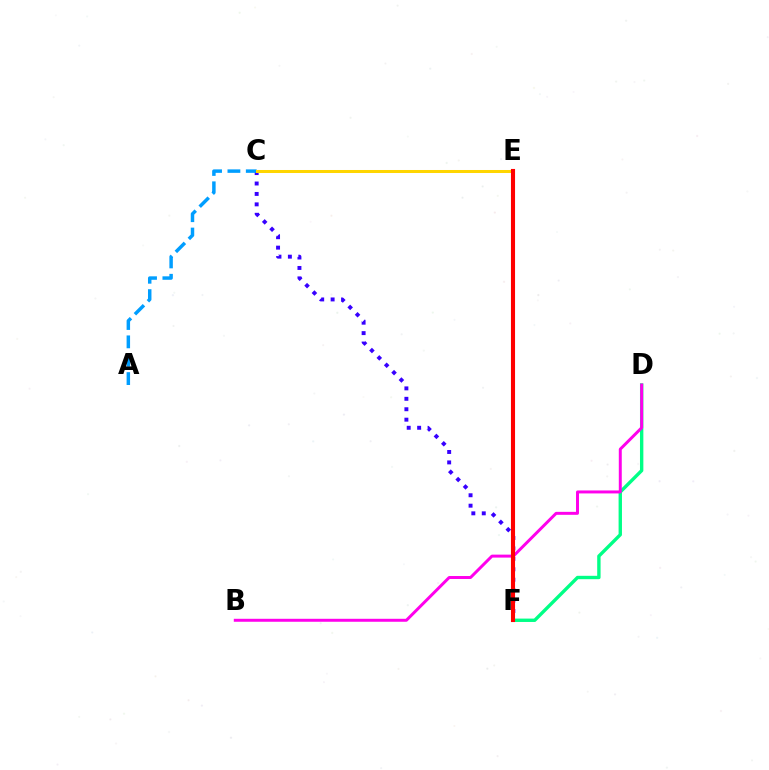{('C', 'F'): [{'color': '#3700ff', 'line_style': 'dotted', 'thickness': 2.83}], ('A', 'C'): [{'color': '#009eff', 'line_style': 'dashed', 'thickness': 2.49}], ('D', 'F'): [{'color': '#00ff86', 'line_style': 'solid', 'thickness': 2.43}], ('B', 'D'): [{'color': '#ff00ed', 'line_style': 'solid', 'thickness': 2.14}], ('C', 'E'): [{'color': '#4fff00', 'line_style': 'dotted', 'thickness': 1.99}, {'color': '#ffd500', 'line_style': 'solid', 'thickness': 2.17}], ('E', 'F'): [{'color': '#ff0000', 'line_style': 'solid', 'thickness': 2.95}]}